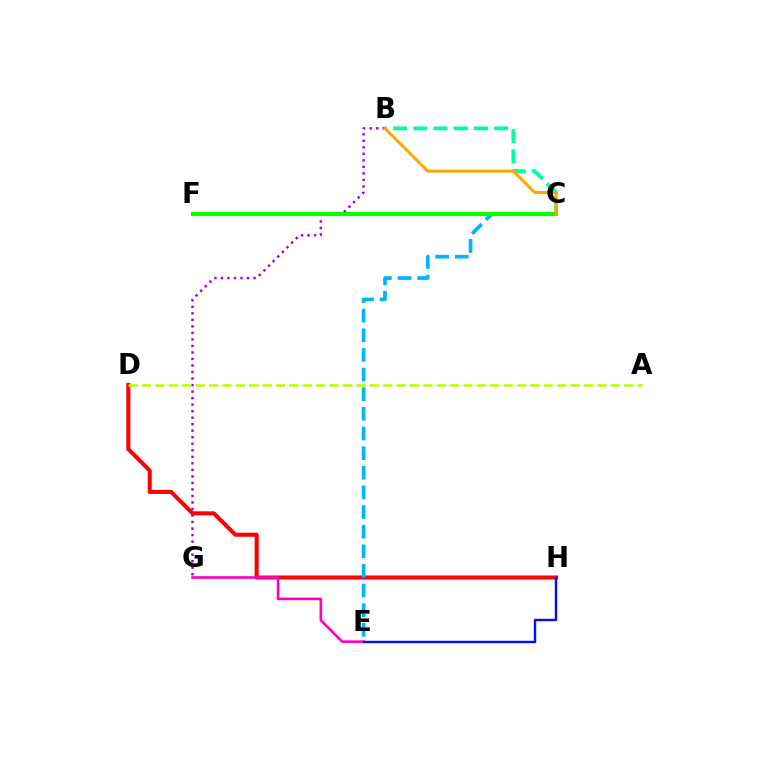{('B', 'C'): [{'color': '#00ff9d', 'line_style': 'dashed', 'thickness': 2.74}, {'color': '#ffa500', 'line_style': 'solid', 'thickness': 2.12}], ('B', 'G'): [{'color': '#9b00ff', 'line_style': 'dotted', 'thickness': 1.77}], ('D', 'H'): [{'color': '#ff0000', 'line_style': 'solid', 'thickness': 2.93}], ('E', 'G'): [{'color': '#ff00bd', 'line_style': 'solid', 'thickness': 1.89}], ('A', 'D'): [{'color': '#b3ff00', 'line_style': 'dashed', 'thickness': 1.82}], ('E', 'H'): [{'color': '#0010ff', 'line_style': 'solid', 'thickness': 1.74}], ('C', 'E'): [{'color': '#00b5ff', 'line_style': 'dashed', 'thickness': 2.67}], ('C', 'F'): [{'color': '#08ff00', 'line_style': 'solid', 'thickness': 2.98}]}